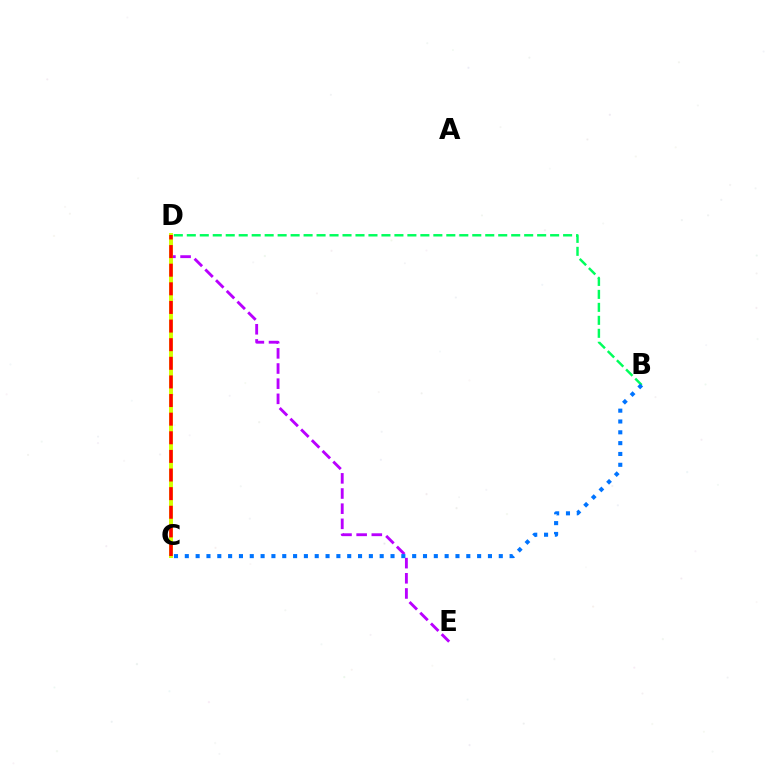{('B', 'D'): [{'color': '#00ff5c', 'line_style': 'dashed', 'thickness': 1.76}], ('D', 'E'): [{'color': '#b900ff', 'line_style': 'dashed', 'thickness': 2.06}], ('B', 'C'): [{'color': '#0074ff', 'line_style': 'dotted', 'thickness': 2.94}], ('C', 'D'): [{'color': '#d1ff00', 'line_style': 'solid', 'thickness': 2.84}, {'color': '#ff0000', 'line_style': 'dashed', 'thickness': 2.53}]}